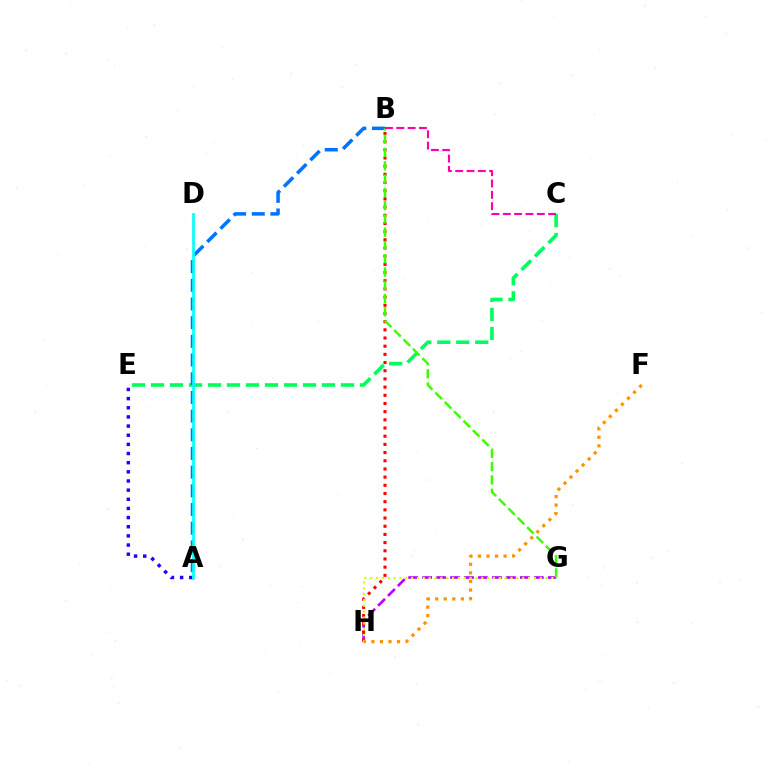{('C', 'E'): [{'color': '#00ff5c', 'line_style': 'dashed', 'thickness': 2.58}], ('G', 'H'): [{'color': '#b900ff', 'line_style': 'dashed', 'thickness': 1.9}, {'color': '#d1ff00', 'line_style': 'dotted', 'thickness': 1.59}], ('A', 'B'): [{'color': '#0074ff', 'line_style': 'dashed', 'thickness': 2.54}], ('B', 'H'): [{'color': '#ff0000', 'line_style': 'dotted', 'thickness': 2.22}], ('B', 'G'): [{'color': '#3dff00', 'line_style': 'dashed', 'thickness': 1.8}], ('F', 'H'): [{'color': '#ff9400', 'line_style': 'dotted', 'thickness': 2.32}], ('A', 'E'): [{'color': '#2500ff', 'line_style': 'dotted', 'thickness': 2.49}], ('A', 'D'): [{'color': '#00fff6', 'line_style': 'solid', 'thickness': 1.92}], ('B', 'C'): [{'color': '#ff00ac', 'line_style': 'dashed', 'thickness': 1.54}]}